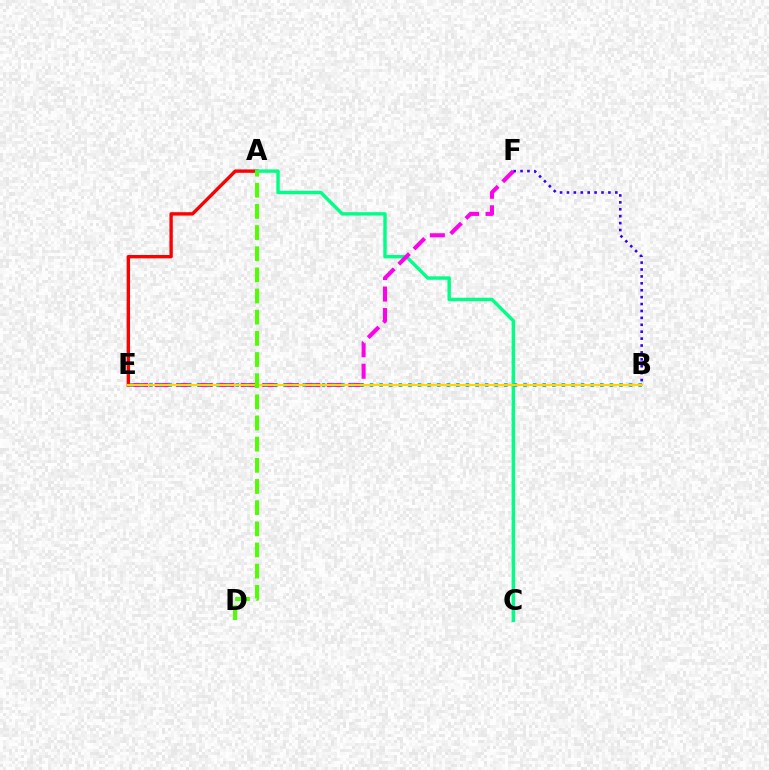{('A', 'E'): [{'color': '#ff0000', 'line_style': 'solid', 'thickness': 2.43}], ('A', 'C'): [{'color': '#00ff86', 'line_style': 'solid', 'thickness': 2.46}], ('E', 'F'): [{'color': '#ff00ed', 'line_style': 'dashed', 'thickness': 2.92}], ('B', 'E'): [{'color': '#009eff', 'line_style': 'dotted', 'thickness': 2.61}, {'color': '#ffd500', 'line_style': 'solid', 'thickness': 1.53}], ('A', 'D'): [{'color': '#4fff00', 'line_style': 'dashed', 'thickness': 2.87}], ('B', 'F'): [{'color': '#3700ff', 'line_style': 'dotted', 'thickness': 1.88}]}